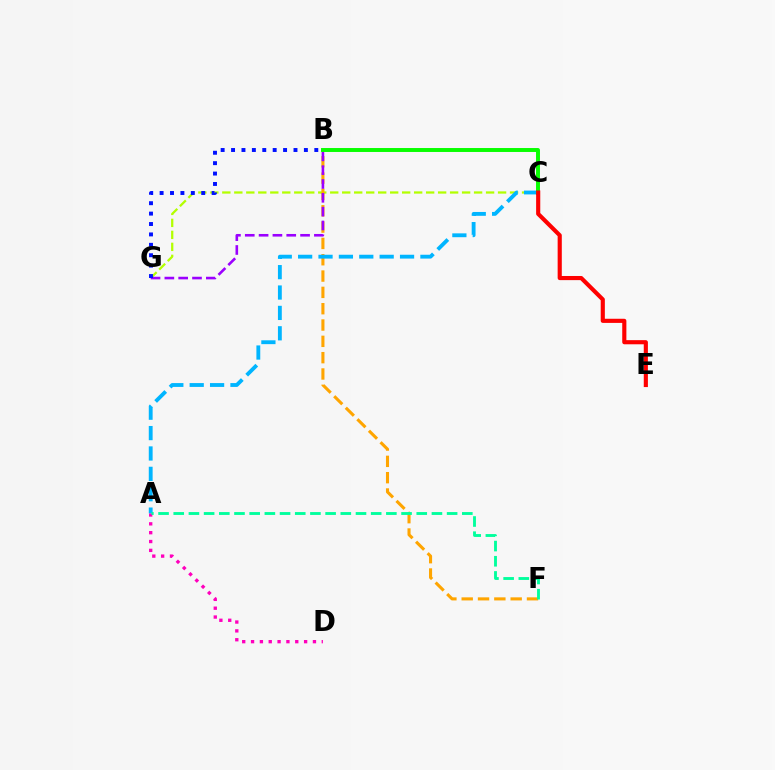{('C', 'G'): [{'color': '#b3ff00', 'line_style': 'dashed', 'thickness': 1.63}], ('A', 'D'): [{'color': '#ff00bd', 'line_style': 'dotted', 'thickness': 2.4}], ('B', 'F'): [{'color': '#ffa500', 'line_style': 'dashed', 'thickness': 2.22}], ('A', 'C'): [{'color': '#00b5ff', 'line_style': 'dashed', 'thickness': 2.77}], ('B', 'G'): [{'color': '#9b00ff', 'line_style': 'dashed', 'thickness': 1.88}, {'color': '#0010ff', 'line_style': 'dotted', 'thickness': 2.83}], ('B', 'C'): [{'color': '#08ff00', 'line_style': 'solid', 'thickness': 2.84}], ('C', 'E'): [{'color': '#ff0000', 'line_style': 'solid', 'thickness': 2.98}], ('A', 'F'): [{'color': '#00ff9d', 'line_style': 'dashed', 'thickness': 2.06}]}